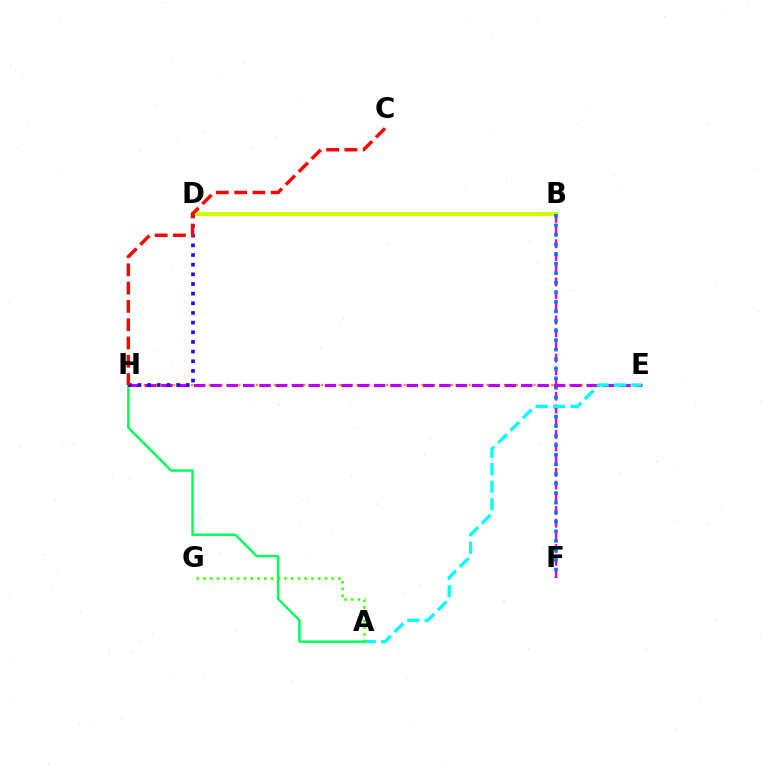{('B', 'F'): [{'color': '#ff00ac', 'line_style': 'dashed', 'thickness': 1.73}, {'color': '#0074ff', 'line_style': 'dotted', 'thickness': 2.6}], ('E', 'H'): [{'color': '#ff9400', 'line_style': 'dotted', 'thickness': 1.6}, {'color': '#b900ff', 'line_style': 'dashed', 'thickness': 2.22}], ('B', 'D'): [{'color': '#d1ff00', 'line_style': 'solid', 'thickness': 2.97}], ('A', 'H'): [{'color': '#00ff5c', 'line_style': 'solid', 'thickness': 1.77}], ('D', 'H'): [{'color': '#2500ff', 'line_style': 'dotted', 'thickness': 2.62}], ('A', 'E'): [{'color': '#00fff6', 'line_style': 'dashed', 'thickness': 2.37}], ('A', 'G'): [{'color': '#3dff00', 'line_style': 'dotted', 'thickness': 1.83}], ('C', 'H'): [{'color': '#ff0000', 'line_style': 'dashed', 'thickness': 2.48}]}